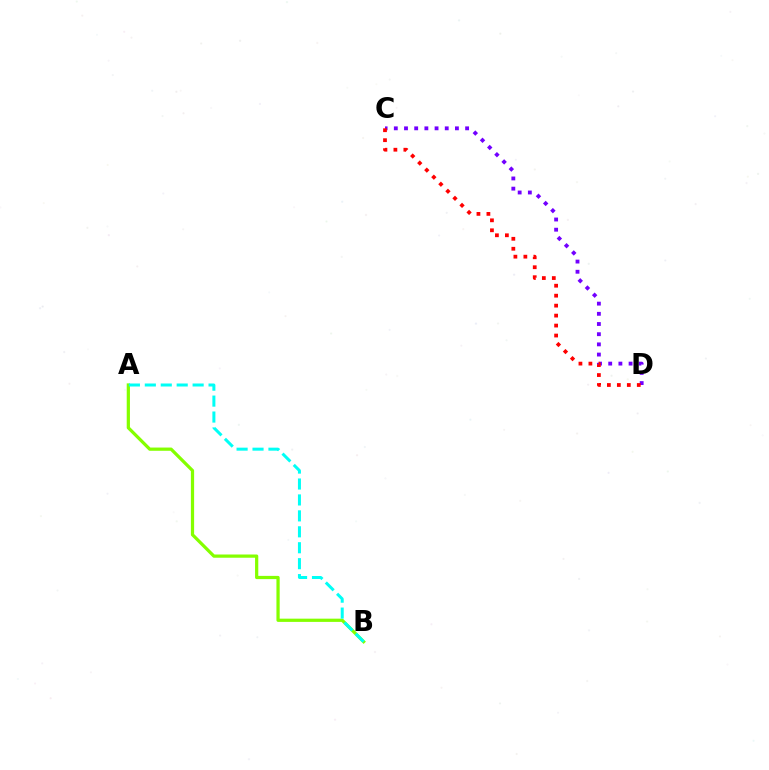{('A', 'B'): [{'color': '#84ff00', 'line_style': 'solid', 'thickness': 2.33}, {'color': '#00fff6', 'line_style': 'dashed', 'thickness': 2.16}], ('C', 'D'): [{'color': '#7200ff', 'line_style': 'dotted', 'thickness': 2.77}, {'color': '#ff0000', 'line_style': 'dotted', 'thickness': 2.71}]}